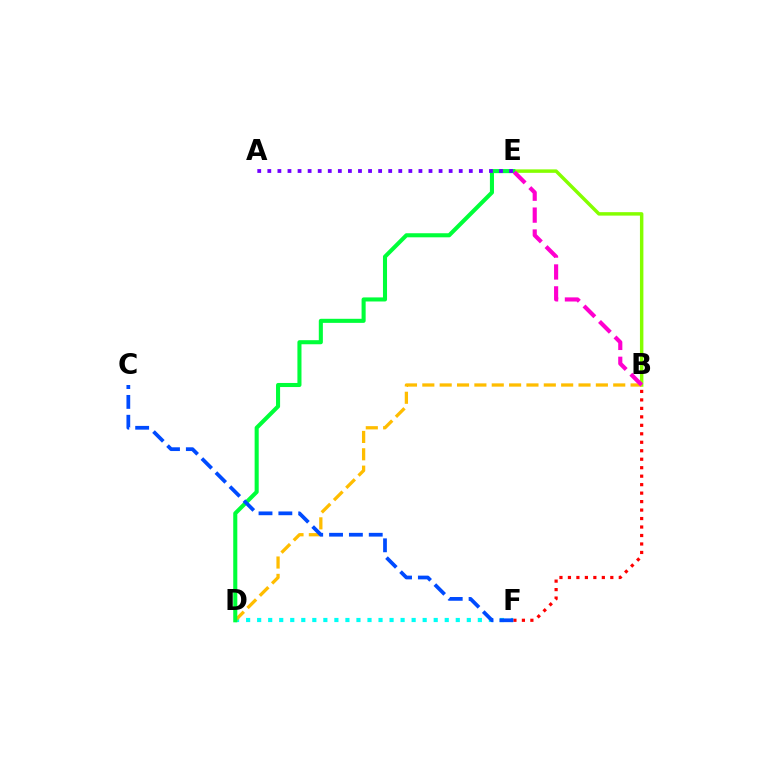{('B', 'E'): [{'color': '#84ff00', 'line_style': 'solid', 'thickness': 2.49}, {'color': '#ff00cf', 'line_style': 'dashed', 'thickness': 2.98}], ('D', 'F'): [{'color': '#00fff6', 'line_style': 'dotted', 'thickness': 3.0}], ('B', 'D'): [{'color': '#ffbd00', 'line_style': 'dashed', 'thickness': 2.36}], ('D', 'E'): [{'color': '#00ff39', 'line_style': 'solid', 'thickness': 2.93}], ('B', 'F'): [{'color': '#ff0000', 'line_style': 'dotted', 'thickness': 2.3}], ('A', 'E'): [{'color': '#7200ff', 'line_style': 'dotted', 'thickness': 2.74}], ('C', 'F'): [{'color': '#004bff', 'line_style': 'dashed', 'thickness': 2.7}]}